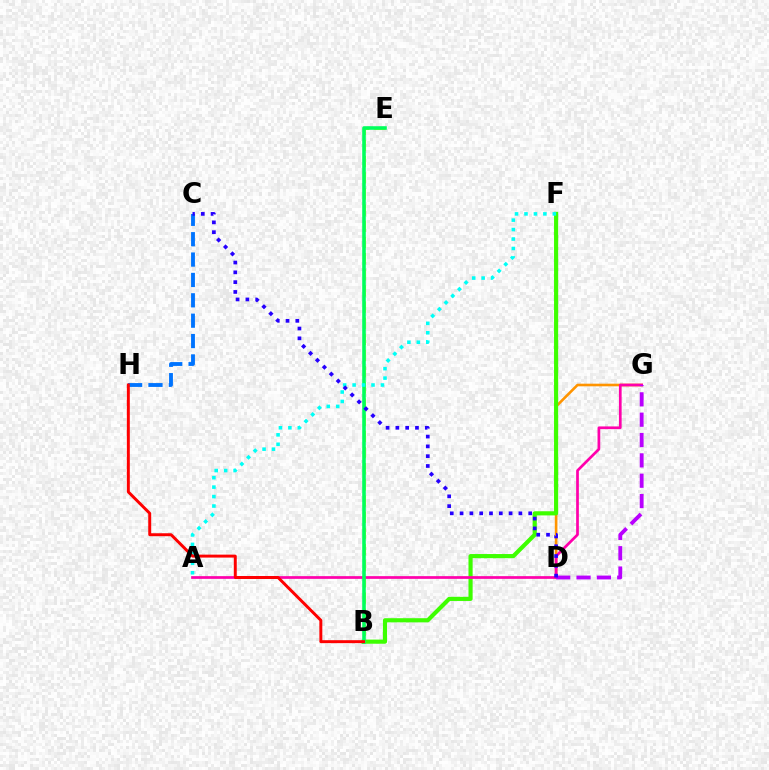{('D', 'G'): [{'color': '#ff9400', 'line_style': 'solid', 'thickness': 1.89}, {'color': '#b900ff', 'line_style': 'dashed', 'thickness': 2.76}], ('B', 'F'): [{'color': '#3dff00', 'line_style': 'solid', 'thickness': 2.98}], ('B', 'E'): [{'color': '#d1ff00', 'line_style': 'dashed', 'thickness': 2.2}, {'color': '#00ff5c', 'line_style': 'solid', 'thickness': 2.57}], ('A', 'G'): [{'color': '#ff00ac', 'line_style': 'solid', 'thickness': 1.95}], ('C', 'H'): [{'color': '#0074ff', 'line_style': 'dashed', 'thickness': 2.77}], ('A', 'F'): [{'color': '#00fff6', 'line_style': 'dotted', 'thickness': 2.57}], ('C', 'D'): [{'color': '#2500ff', 'line_style': 'dotted', 'thickness': 2.66}], ('B', 'H'): [{'color': '#ff0000', 'line_style': 'solid', 'thickness': 2.13}]}